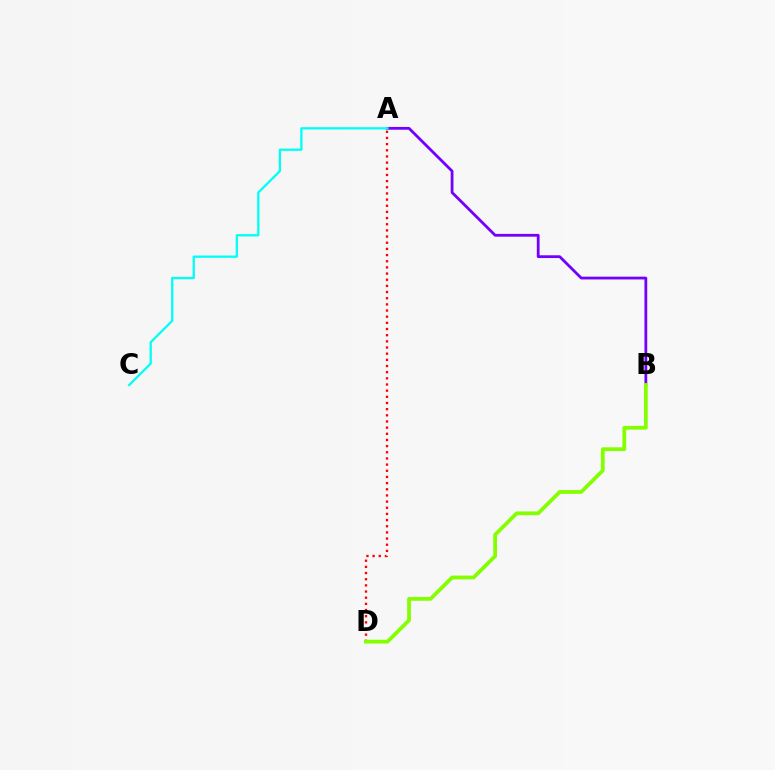{('A', 'B'): [{'color': '#7200ff', 'line_style': 'solid', 'thickness': 2.01}], ('A', 'D'): [{'color': '#ff0000', 'line_style': 'dotted', 'thickness': 1.67}], ('A', 'C'): [{'color': '#00fff6', 'line_style': 'solid', 'thickness': 1.65}], ('B', 'D'): [{'color': '#84ff00', 'line_style': 'solid', 'thickness': 2.71}]}